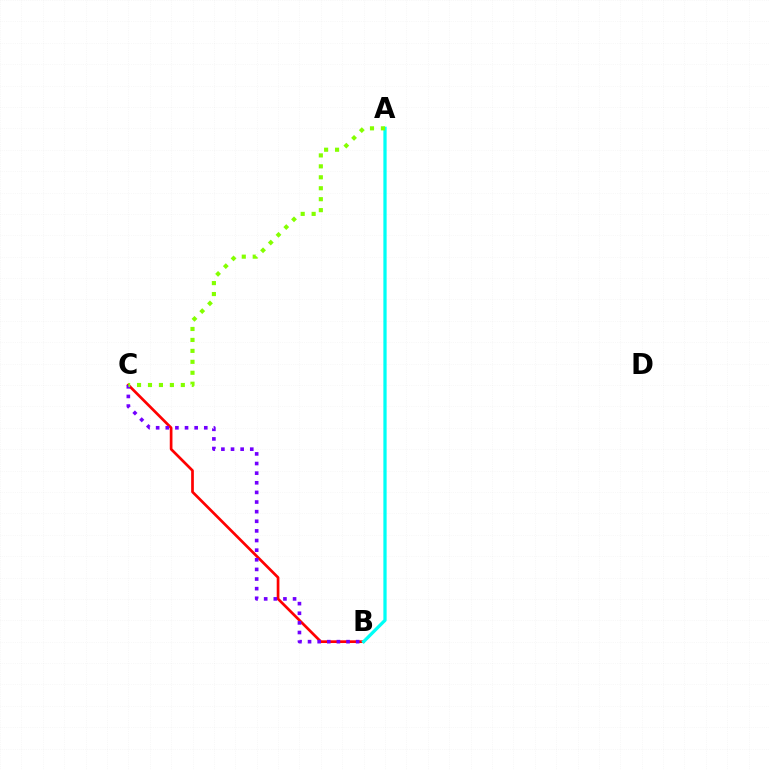{('B', 'C'): [{'color': '#ff0000', 'line_style': 'solid', 'thickness': 1.94}, {'color': '#7200ff', 'line_style': 'dotted', 'thickness': 2.62}], ('A', 'B'): [{'color': '#00fff6', 'line_style': 'solid', 'thickness': 2.35}], ('A', 'C'): [{'color': '#84ff00', 'line_style': 'dotted', 'thickness': 2.97}]}